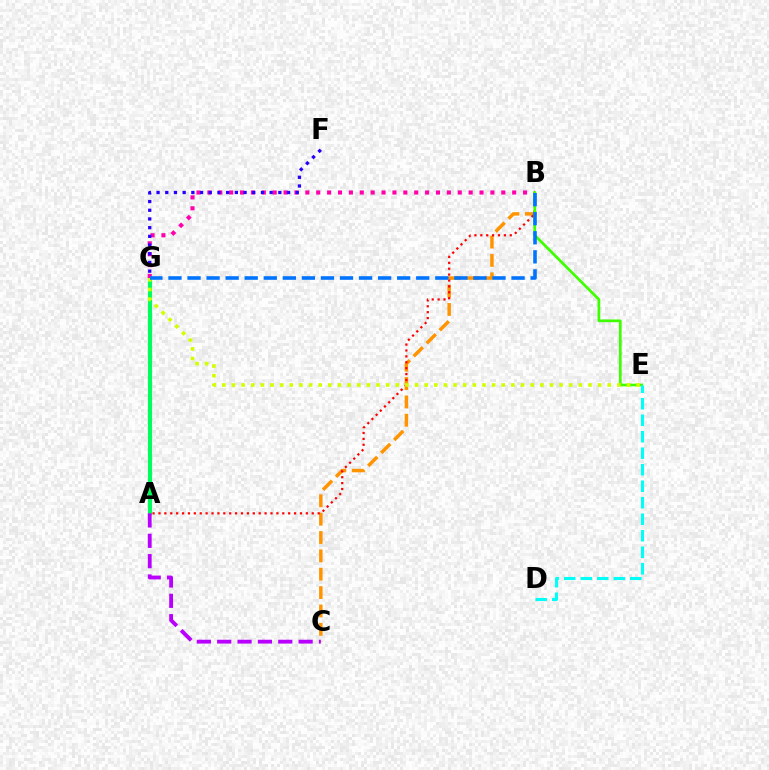{('B', 'C'): [{'color': '#ff9400', 'line_style': 'dashed', 'thickness': 2.49}], ('A', 'G'): [{'color': '#00ff5c', 'line_style': 'solid', 'thickness': 2.99}], ('A', 'C'): [{'color': '#b900ff', 'line_style': 'dashed', 'thickness': 2.77}], ('A', 'B'): [{'color': '#ff0000', 'line_style': 'dotted', 'thickness': 1.6}], ('B', 'G'): [{'color': '#ff00ac', 'line_style': 'dotted', 'thickness': 2.96}, {'color': '#0074ff', 'line_style': 'dashed', 'thickness': 2.59}], ('B', 'E'): [{'color': '#3dff00', 'line_style': 'solid', 'thickness': 1.95}], ('F', 'G'): [{'color': '#2500ff', 'line_style': 'dotted', 'thickness': 2.36}], ('E', 'G'): [{'color': '#d1ff00', 'line_style': 'dotted', 'thickness': 2.62}], ('D', 'E'): [{'color': '#00fff6', 'line_style': 'dashed', 'thickness': 2.24}]}